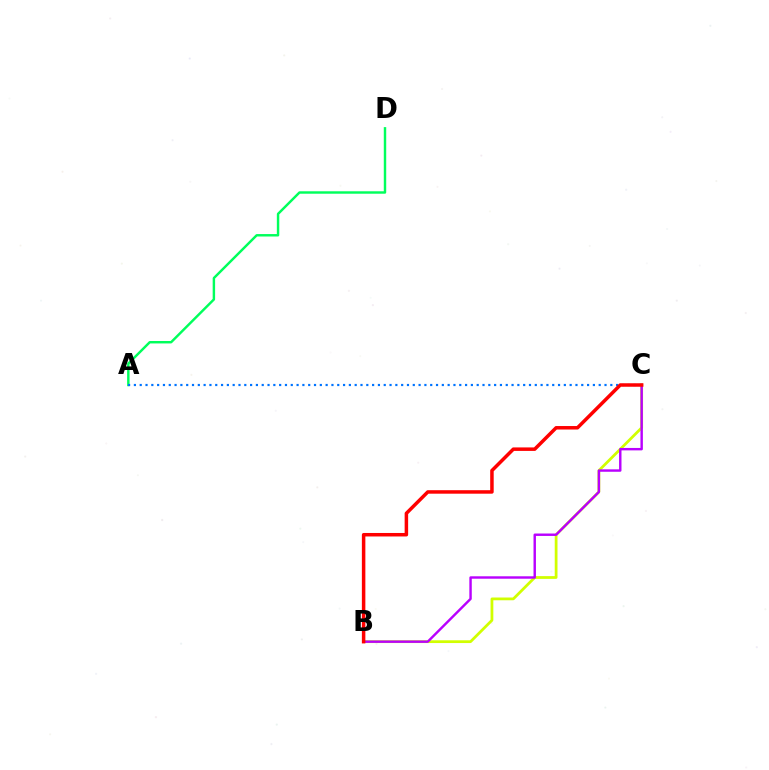{('B', 'C'): [{'color': '#d1ff00', 'line_style': 'solid', 'thickness': 1.99}, {'color': '#b900ff', 'line_style': 'solid', 'thickness': 1.75}, {'color': '#ff0000', 'line_style': 'solid', 'thickness': 2.52}], ('A', 'D'): [{'color': '#00ff5c', 'line_style': 'solid', 'thickness': 1.75}], ('A', 'C'): [{'color': '#0074ff', 'line_style': 'dotted', 'thickness': 1.58}]}